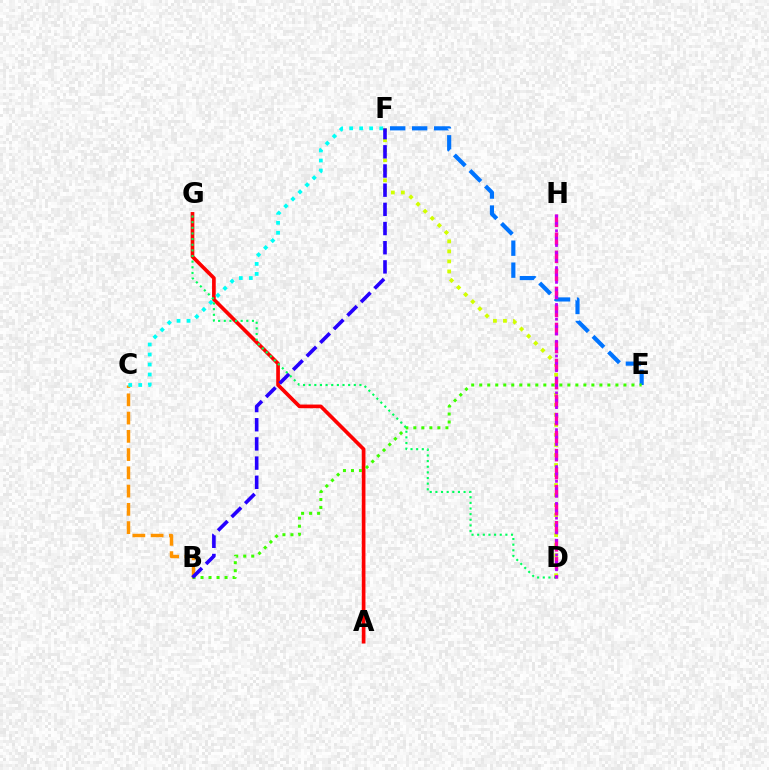{('A', 'G'): [{'color': '#ff0000', 'line_style': 'solid', 'thickness': 2.65}], ('B', 'C'): [{'color': '#ff9400', 'line_style': 'dashed', 'thickness': 2.48}], ('E', 'F'): [{'color': '#0074ff', 'line_style': 'dashed', 'thickness': 2.99}], ('D', 'F'): [{'color': '#d1ff00', 'line_style': 'dotted', 'thickness': 2.72}], ('B', 'E'): [{'color': '#3dff00', 'line_style': 'dotted', 'thickness': 2.18}], ('B', 'F'): [{'color': '#2500ff', 'line_style': 'dashed', 'thickness': 2.61}], ('C', 'F'): [{'color': '#00fff6', 'line_style': 'dotted', 'thickness': 2.72}], ('D', 'G'): [{'color': '#00ff5c', 'line_style': 'dotted', 'thickness': 1.53}], ('D', 'H'): [{'color': '#ff00ac', 'line_style': 'dashed', 'thickness': 2.45}, {'color': '#b900ff', 'line_style': 'dotted', 'thickness': 2.0}]}